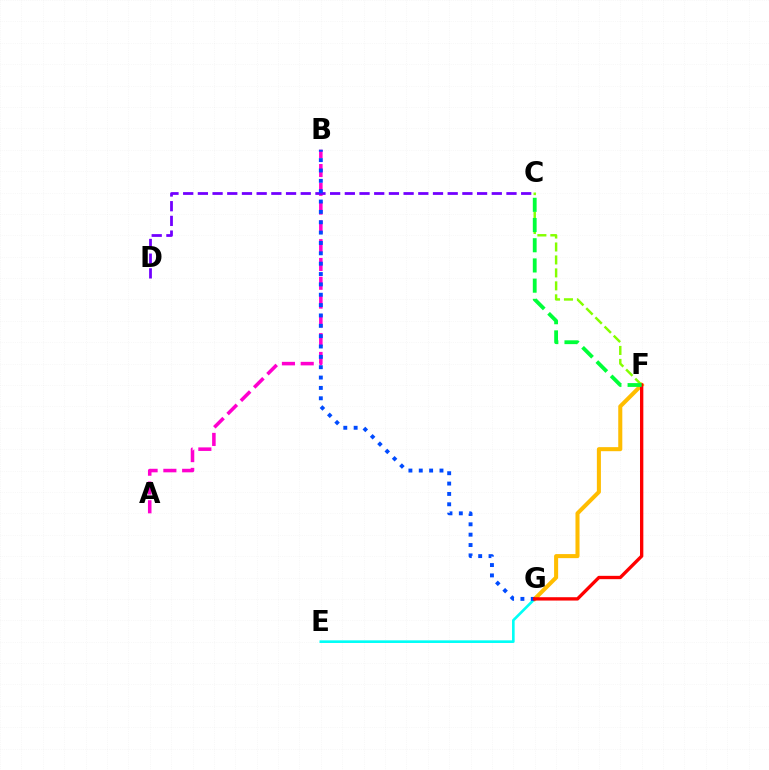{('A', 'B'): [{'color': '#ff00cf', 'line_style': 'dashed', 'thickness': 2.55}], ('E', 'G'): [{'color': '#00fff6', 'line_style': 'solid', 'thickness': 1.89}], ('C', 'F'): [{'color': '#84ff00', 'line_style': 'dashed', 'thickness': 1.76}, {'color': '#00ff39', 'line_style': 'dashed', 'thickness': 2.74}], ('C', 'D'): [{'color': '#7200ff', 'line_style': 'dashed', 'thickness': 2.0}], ('F', 'G'): [{'color': '#ffbd00', 'line_style': 'solid', 'thickness': 2.92}, {'color': '#ff0000', 'line_style': 'solid', 'thickness': 2.4}], ('B', 'G'): [{'color': '#004bff', 'line_style': 'dotted', 'thickness': 2.81}]}